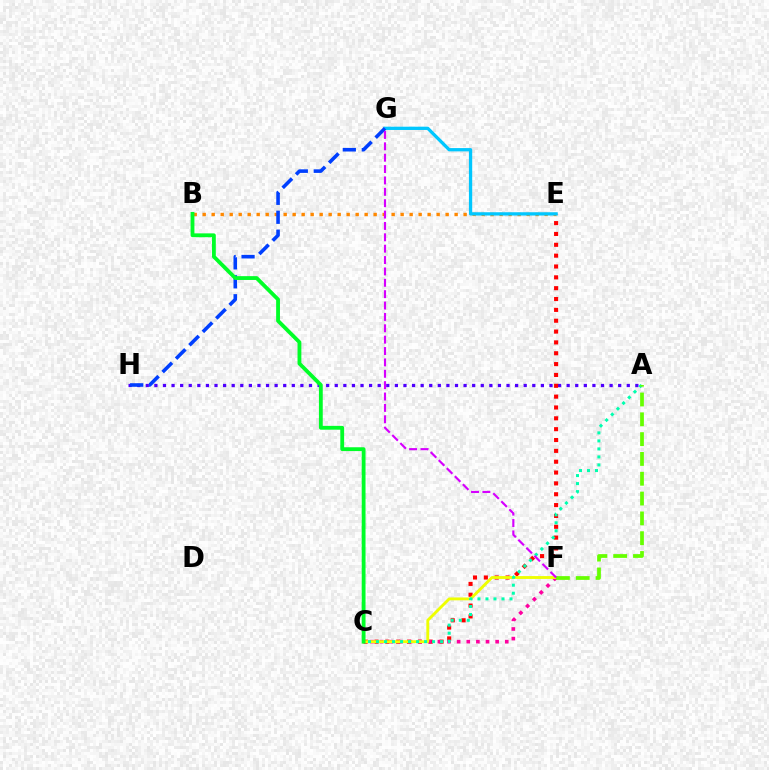{('A', 'H'): [{'color': '#4f00ff', 'line_style': 'dotted', 'thickness': 2.33}], ('C', 'E'): [{'color': '#ff0000', 'line_style': 'dotted', 'thickness': 2.95}], ('C', 'F'): [{'color': '#ff00a0', 'line_style': 'dotted', 'thickness': 2.62}, {'color': '#eeff00', 'line_style': 'solid', 'thickness': 2.06}], ('B', 'E'): [{'color': '#ff8800', 'line_style': 'dotted', 'thickness': 2.44}], ('E', 'G'): [{'color': '#00c7ff', 'line_style': 'solid', 'thickness': 2.37}], ('G', 'H'): [{'color': '#003fff', 'line_style': 'dashed', 'thickness': 2.58}], ('A', 'C'): [{'color': '#00ffaf', 'line_style': 'dotted', 'thickness': 2.18}], ('A', 'F'): [{'color': '#66ff00', 'line_style': 'dashed', 'thickness': 2.69}], ('B', 'C'): [{'color': '#00ff27', 'line_style': 'solid', 'thickness': 2.75}], ('F', 'G'): [{'color': '#d600ff', 'line_style': 'dashed', 'thickness': 1.54}]}